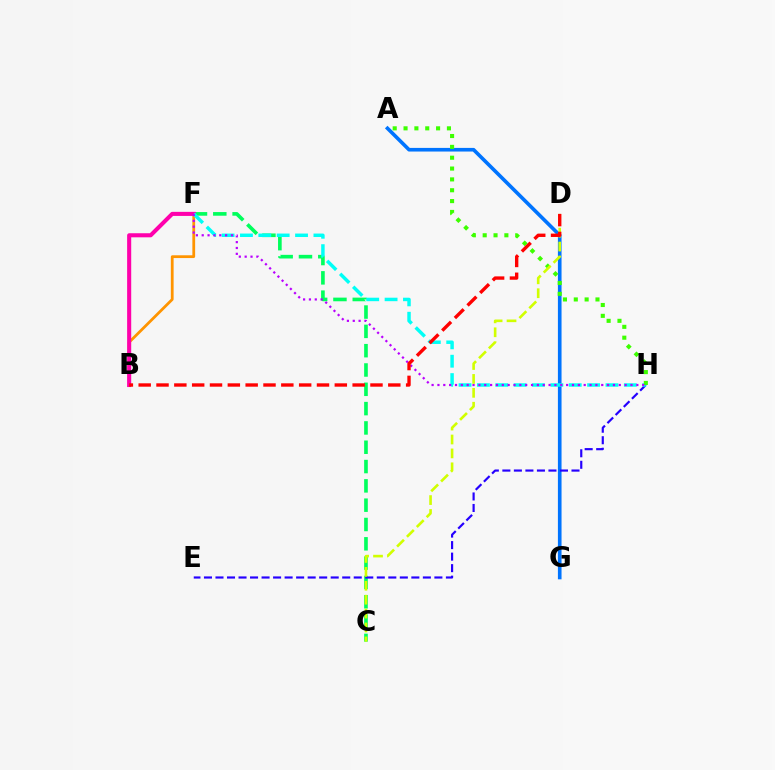{('C', 'F'): [{'color': '#00ff5c', 'line_style': 'dashed', 'thickness': 2.62}], ('B', 'F'): [{'color': '#ff9400', 'line_style': 'solid', 'thickness': 2.0}, {'color': '#ff00ac', 'line_style': 'solid', 'thickness': 2.93}], ('A', 'G'): [{'color': '#0074ff', 'line_style': 'solid', 'thickness': 2.62}], ('E', 'H'): [{'color': '#2500ff', 'line_style': 'dashed', 'thickness': 1.57}], ('F', 'H'): [{'color': '#00fff6', 'line_style': 'dashed', 'thickness': 2.5}, {'color': '#b900ff', 'line_style': 'dotted', 'thickness': 1.59}], ('A', 'H'): [{'color': '#3dff00', 'line_style': 'dotted', 'thickness': 2.95}], ('C', 'D'): [{'color': '#d1ff00', 'line_style': 'dashed', 'thickness': 1.89}], ('B', 'D'): [{'color': '#ff0000', 'line_style': 'dashed', 'thickness': 2.42}]}